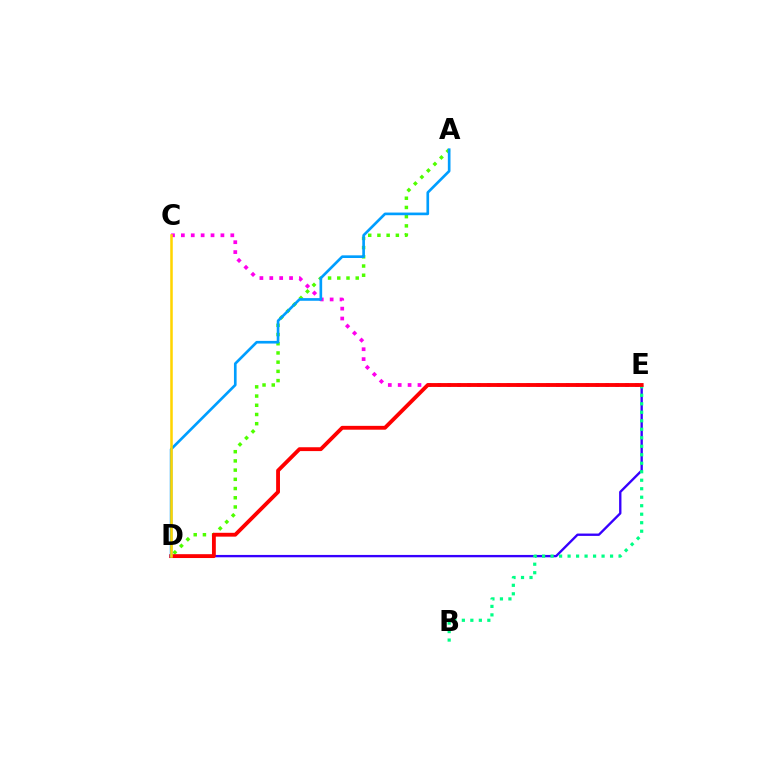{('D', 'E'): [{'color': '#3700ff', 'line_style': 'solid', 'thickness': 1.69}, {'color': '#ff0000', 'line_style': 'solid', 'thickness': 2.77}], ('A', 'D'): [{'color': '#4fff00', 'line_style': 'dotted', 'thickness': 2.5}, {'color': '#009eff', 'line_style': 'solid', 'thickness': 1.92}], ('C', 'E'): [{'color': '#ff00ed', 'line_style': 'dotted', 'thickness': 2.69}], ('B', 'E'): [{'color': '#00ff86', 'line_style': 'dotted', 'thickness': 2.31}], ('C', 'D'): [{'color': '#ffd500', 'line_style': 'solid', 'thickness': 1.83}]}